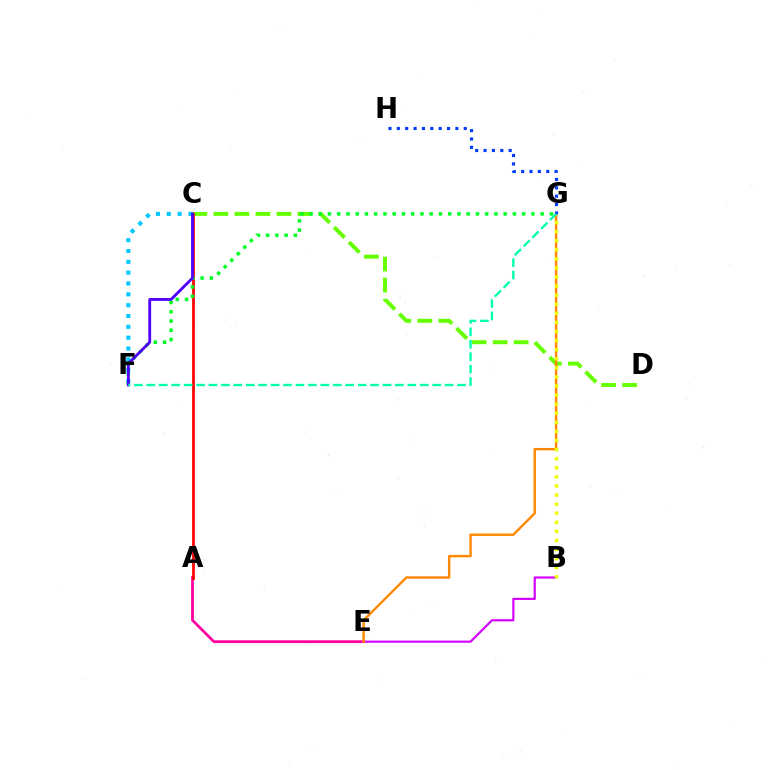{('B', 'E'): [{'color': '#d600ff', 'line_style': 'solid', 'thickness': 1.56}], ('C', 'D'): [{'color': '#66ff00', 'line_style': 'dashed', 'thickness': 2.86}], ('A', 'E'): [{'color': '#ff00a0', 'line_style': 'solid', 'thickness': 2.0}], ('C', 'F'): [{'color': '#00c7ff', 'line_style': 'dotted', 'thickness': 2.94}, {'color': '#4f00ff', 'line_style': 'solid', 'thickness': 2.04}], ('E', 'G'): [{'color': '#ff8800', 'line_style': 'solid', 'thickness': 1.74}], ('A', 'C'): [{'color': '#ff0000', 'line_style': 'solid', 'thickness': 1.99}], ('B', 'G'): [{'color': '#eeff00', 'line_style': 'dotted', 'thickness': 2.47}], ('F', 'G'): [{'color': '#00ff27', 'line_style': 'dotted', 'thickness': 2.51}, {'color': '#00ffaf', 'line_style': 'dashed', 'thickness': 1.69}], ('G', 'H'): [{'color': '#003fff', 'line_style': 'dotted', 'thickness': 2.27}]}